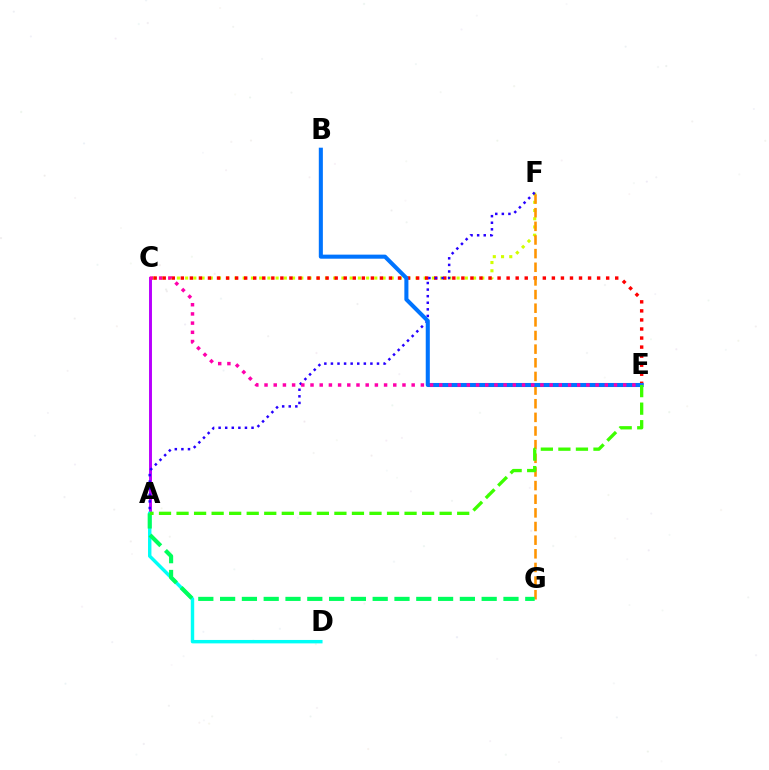{('C', 'F'): [{'color': '#d1ff00', 'line_style': 'dotted', 'thickness': 2.24}], ('A', 'C'): [{'color': '#b900ff', 'line_style': 'solid', 'thickness': 2.11}], ('C', 'E'): [{'color': '#ff0000', 'line_style': 'dotted', 'thickness': 2.46}, {'color': '#ff00ac', 'line_style': 'dotted', 'thickness': 2.5}], ('F', 'G'): [{'color': '#ff9400', 'line_style': 'dashed', 'thickness': 1.85}], ('A', 'F'): [{'color': '#2500ff', 'line_style': 'dotted', 'thickness': 1.79}], ('A', 'D'): [{'color': '#00fff6', 'line_style': 'solid', 'thickness': 2.46}], ('A', 'G'): [{'color': '#00ff5c', 'line_style': 'dashed', 'thickness': 2.96}], ('B', 'E'): [{'color': '#0074ff', 'line_style': 'solid', 'thickness': 2.92}], ('A', 'E'): [{'color': '#3dff00', 'line_style': 'dashed', 'thickness': 2.38}]}